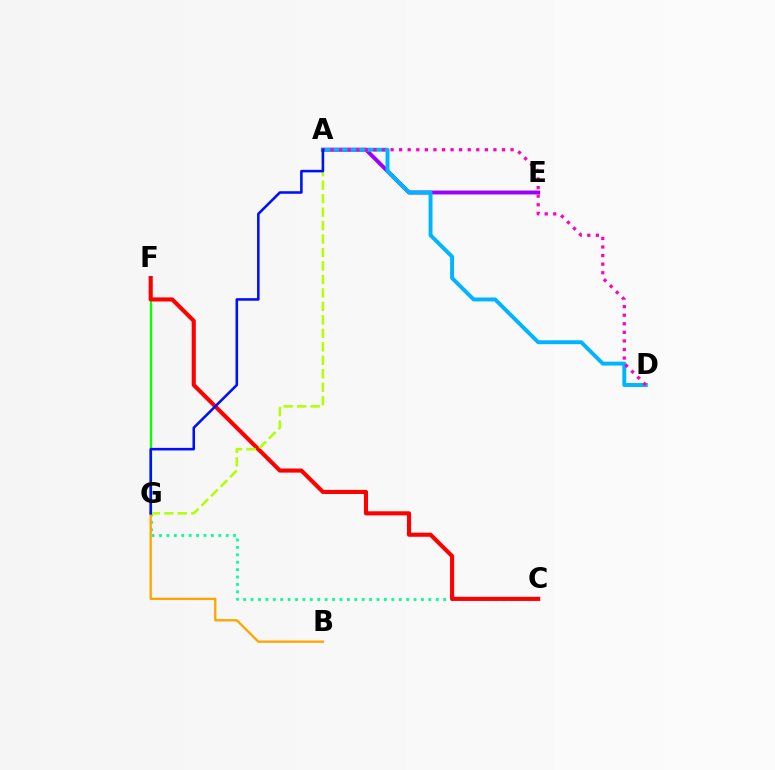{('A', 'E'): [{'color': '#9b00ff', 'line_style': 'solid', 'thickness': 2.82}], ('A', 'D'): [{'color': '#00b5ff', 'line_style': 'solid', 'thickness': 2.82}, {'color': '#ff00bd', 'line_style': 'dotted', 'thickness': 2.33}], ('C', 'G'): [{'color': '#00ff9d', 'line_style': 'dotted', 'thickness': 2.01}], ('F', 'G'): [{'color': '#08ff00', 'line_style': 'solid', 'thickness': 1.66}], ('B', 'G'): [{'color': '#ffa500', 'line_style': 'solid', 'thickness': 1.67}], ('C', 'F'): [{'color': '#ff0000', 'line_style': 'solid', 'thickness': 2.95}], ('A', 'G'): [{'color': '#b3ff00', 'line_style': 'dashed', 'thickness': 1.83}, {'color': '#0010ff', 'line_style': 'solid', 'thickness': 1.85}]}